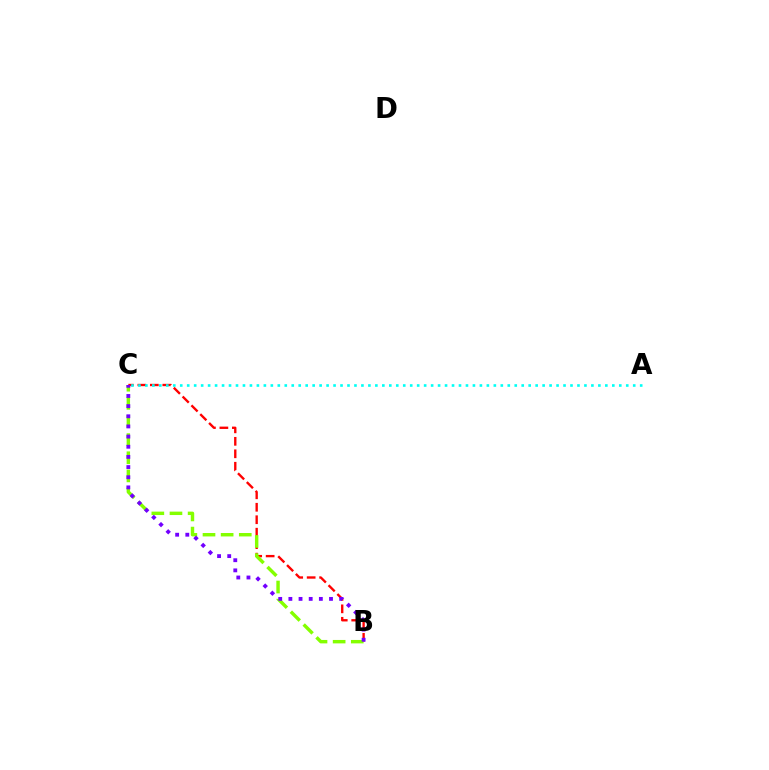{('B', 'C'): [{'color': '#ff0000', 'line_style': 'dashed', 'thickness': 1.69}, {'color': '#84ff00', 'line_style': 'dashed', 'thickness': 2.46}, {'color': '#7200ff', 'line_style': 'dotted', 'thickness': 2.76}], ('A', 'C'): [{'color': '#00fff6', 'line_style': 'dotted', 'thickness': 1.89}]}